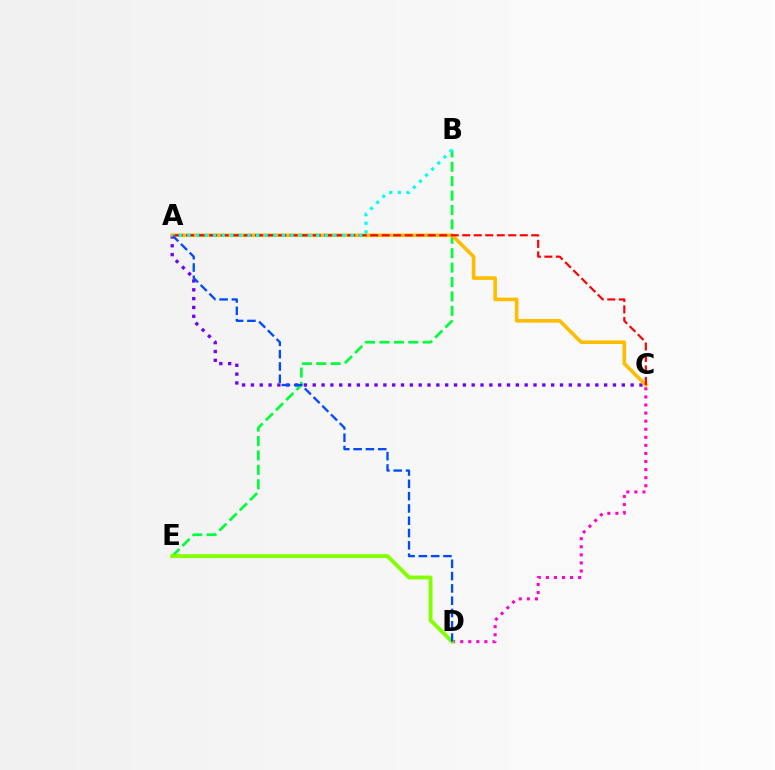{('B', 'E'): [{'color': '#00ff39', 'line_style': 'dashed', 'thickness': 1.96}], ('C', 'D'): [{'color': '#ff00cf', 'line_style': 'dotted', 'thickness': 2.19}], ('A', 'C'): [{'color': '#7200ff', 'line_style': 'dotted', 'thickness': 2.4}, {'color': '#ffbd00', 'line_style': 'solid', 'thickness': 2.6}, {'color': '#ff0000', 'line_style': 'dashed', 'thickness': 1.56}], ('D', 'E'): [{'color': '#84ff00', 'line_style': 'solid', 'thickness': 2.8}], ('A', 'D'): [{'color': '#004bff', 'line_style': 'dashed', 'thickness': 1.67}], ('A', 'B'): [{'color': '#00fff6', 'line_style': 'dotted', 'thickness': 2.34}]}